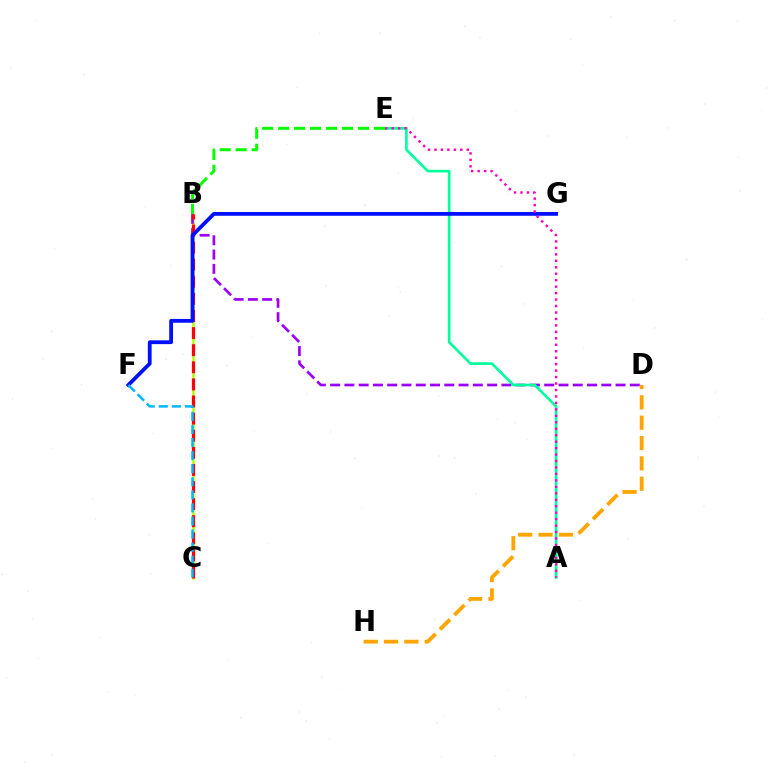{('B', 'C'): [{'color': '#b3ff00', 'line_style': 'solid', 'thickness': 1.82}, {'color': '#ff0000', 'line_style': 'dashed', 'thickness': 2.32}], ('B', 'D'): [{'color': '#9b00ff', 'line_style': 'dashed', 'thickness': 1.94}], ('A', 'E'): [{'color': '#00ff9d', 'line_style': 'solid', 'thickness': 1.91}, {'color': '#ff00bd', 'line_style': 'dotted', 'thickness': 1.75}], ('F', 'G'): [{'color': '#0010ff', 'line_style': 'solid', 'thickness': 2.74}], ('B', 'E'): [{'color': '#08ff00', 'line_style': 'dashed', 'thickness': 2.17}], ('D', 'H'): [{'color': '#ffa500', 'line_style': 'dashed', 'thickness': 2.76}], ('C', 'F'): [{'color': '#00b5ff', 'line_style': 'dashed', 'thickness': 1.78}]}